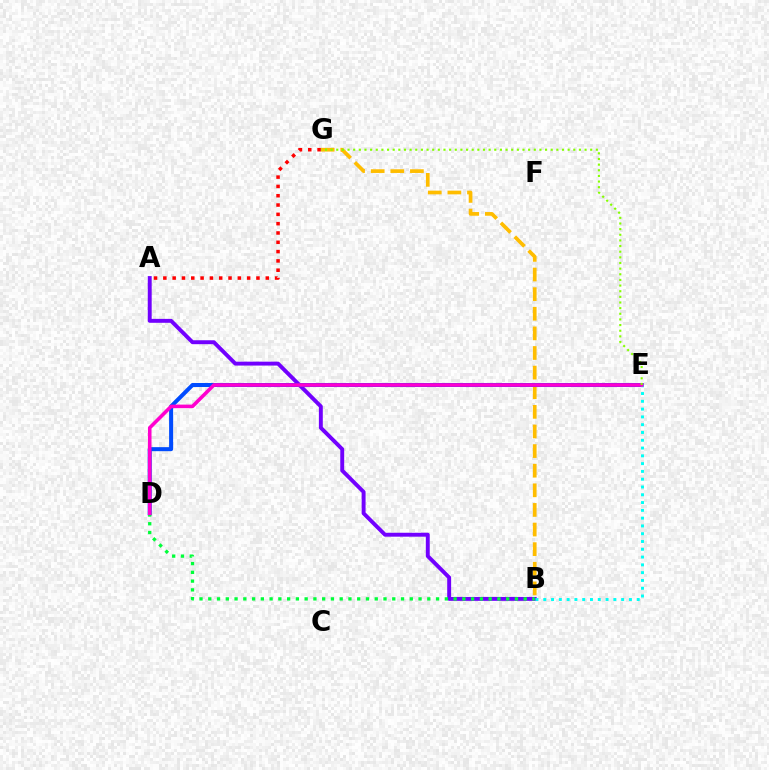{('A', 'B'): [{'color': '#7200ff', 'line_style': 'solid', 'thickness': 2.82}], ('B', 'G'): [{'color': '#ffbd00', 'line_style': 'dashed', 'thickness': 2.66}], ('D', 'E'): [{'color': '#004bff', 'line_style': 'solid', 'thickness': 2.89}, {'color': '#ff00cf', 'line_style': 'solid', 'thickness': 2.58}], ('B', 'D'): [{'color': '#00ff39', 'line_style': 'dotted', 'thickness': 2.38}], ('B', 'E'): [{'color': '#00fff6', 'line_style': 'dotted', 'thickness': 2.12}], ('E', 'G'): [{'color': '#84ff00', 'line_style': 'dotted', 'thickness': 1.53}], ('A', 'G'): [{'color': '#ff0000', 'line_style': 'dotted', 'thickness': 2.53}]}